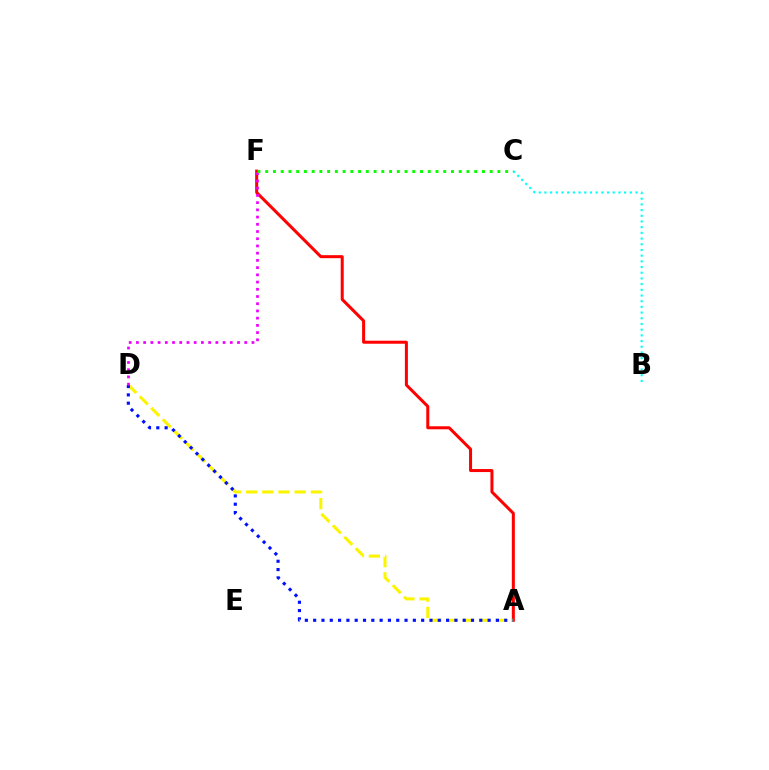{('B', 'C'): [{'color': '#00fff6', 'line_style': 'dotted', 'thickness': 1.55}], ('A', 'F'): [{'color': '#ff0000', 'line_style': 'solid', 'thickness': 2.17}], ('A', 'D'): [{'color': '#fcf500', 'line_style': 'dashed', 'thickness': 2.2}, {'color': '#0010ff', 'line_style': 'dotted', 'thickness': 2.26}], ('D', 'F'): [{'color': '#ee00ff', 'line_style': 'dotted', 'thickness': 1.96}], ('C', 'F'): [{'color': '#08ff00', 'line_style': 'dotted', 'thickness': 2.1}]}